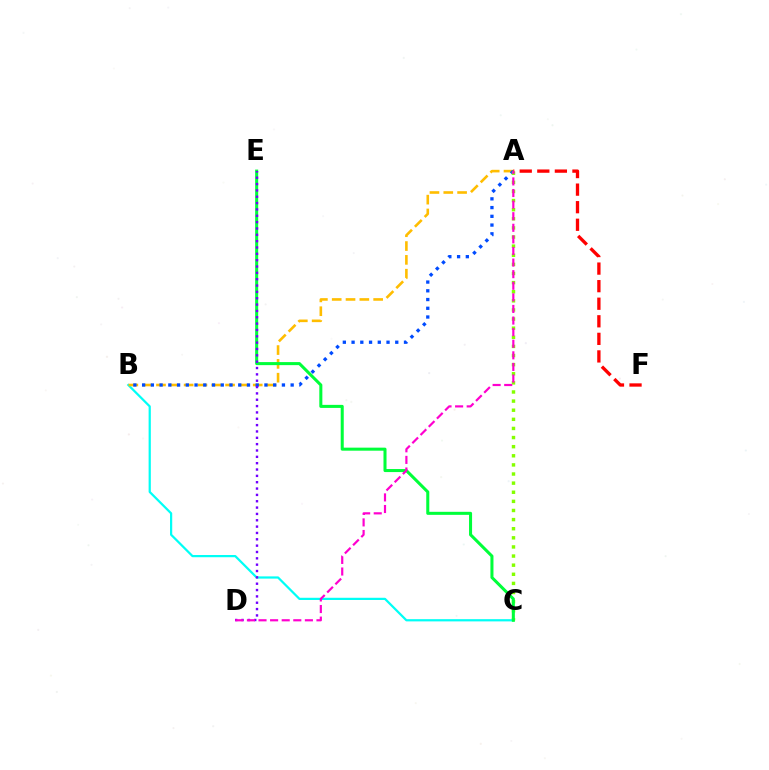{('B', 'C'): [{'color': '#00fff6', 'line_style': 'solid', 'thickness': 1.6}], ('A', 'B'): [{'color': '#ffbd00', 'line_style': 'dashed', 'thickness': 1.88}, {'color': '#004bff', 'line_style': 'dotted', 'thickness': 2.37}], ('A', 'C'): [{'color': '#84ff00', 'line_style': 'dotted', 'thickness': 2.48}], ('C', 'E'): [{'color': '#00ff39', 'line_style': 'solid', 'thickness': 2.19}], ('D', 'E'): [{'color': '#7200ff', 'line_style': 'dotted', 'thickness': 1.72}], ('A', 'F'): [{'color': '#ff0000', 'line_style': 'dashed', 'thickness': 2.39}], ('A', 'D'): [{'color': '#ff00cf', 'line_style': 'dashed', 'thickness': 1.58}]}